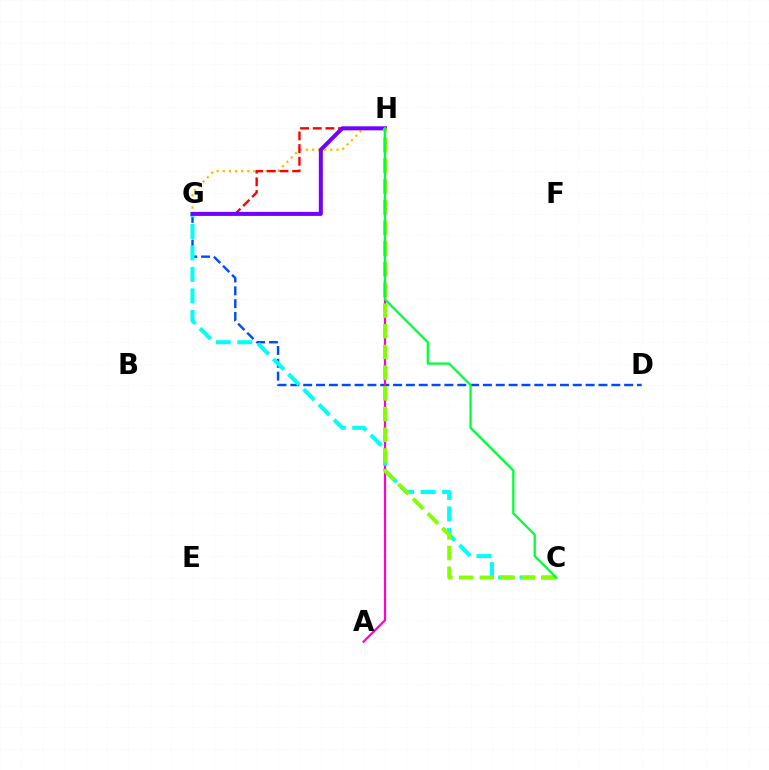{('G', 'H'): [{'color': '#ffbd00', 'line_style': 'dotted', 'thickness': 1.67}, {'color': '#ff0000', 'line_style': 'dashed', 'thickness': 1.72}, {'color': '#7200ff', 'line_style': 'solid', 'thickness': 2.9}], ('D', 'G'): [{'color': '#004bff', 'line_style': 'dashed', 'thickness': 1.74}], ('A', 'H'): [{'color': '#ff00cf', 'line_style': 'solid', 'thickness': 1.61}], ('C', 'G'): [{'color': '#00fff6', 'line_style': 'dashed', 'thickness': 2.92}], ('C', 'H'): [{'color': '#84ff00', 'line_style': 'dashed', 'thickness': 2.81}, {'color': '#00ff39', 'line_style': 'solid', 'thickness': 1.65}]}